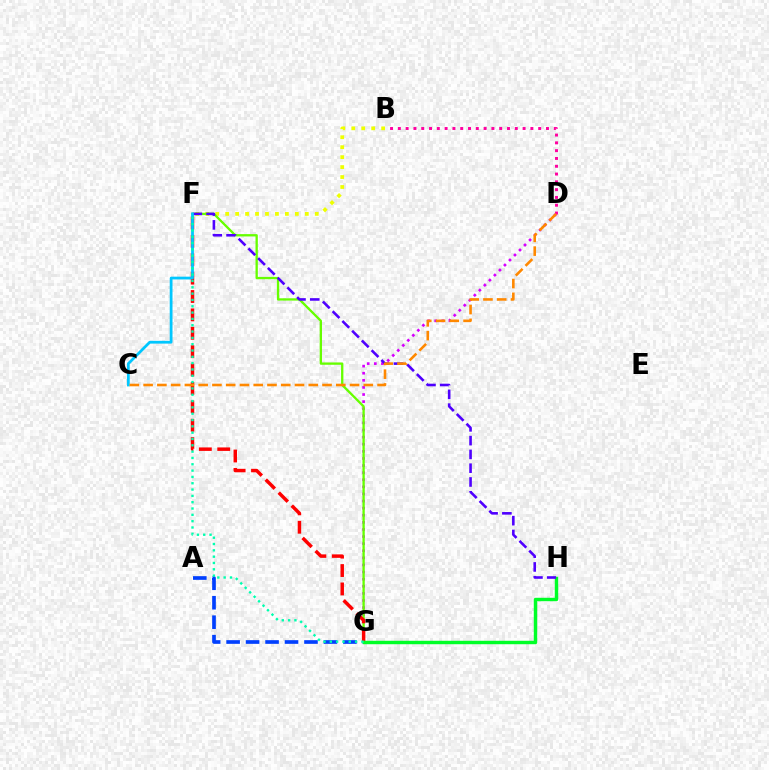{('B', 'D'): [{'color': '#ff00a0', 'line_style': 'dotted', 'thickness': 2.12}], ('B', 'F'): [{'color': '#eeff00', 'line_style': 'dotted', 'thickness': 2.71}], ('A', 'G'): [{'color': '#003fff', 'line_style': 'dashed', 'thickness': 2.64}], ('D', 'G'): [{'color': '#d600ff', 'line_style': 'dotted', 'thickness': 1.93}], ('F', 'G'): [{'color': '#66ff00', 'line_style': 'solid', 'thickness': 1.67}, {'color': '#ff0000', 'line_style': 'dashed', 'thickness': 2.5}, {'color': '#00ffaf', 'line_style': 'dotted', 'thickness': 1.72}], ('G', 'H'): [{'color': '#00ff27', 'line_style': 'solid', 'thickness': 2.47}], ('F', 'H'): [{'color': '#4f00ff', 'line_style': 'dashed', 'thickness': 1.87}], ('C', 'F'): [{'color': '#00c7ff', 'line_style': 'solid', 'thickness': 1.99}], ('C', 'D'): [{'color': '#ff8800', 'line_style': 'dashed', 'thickness': 1.87}]}